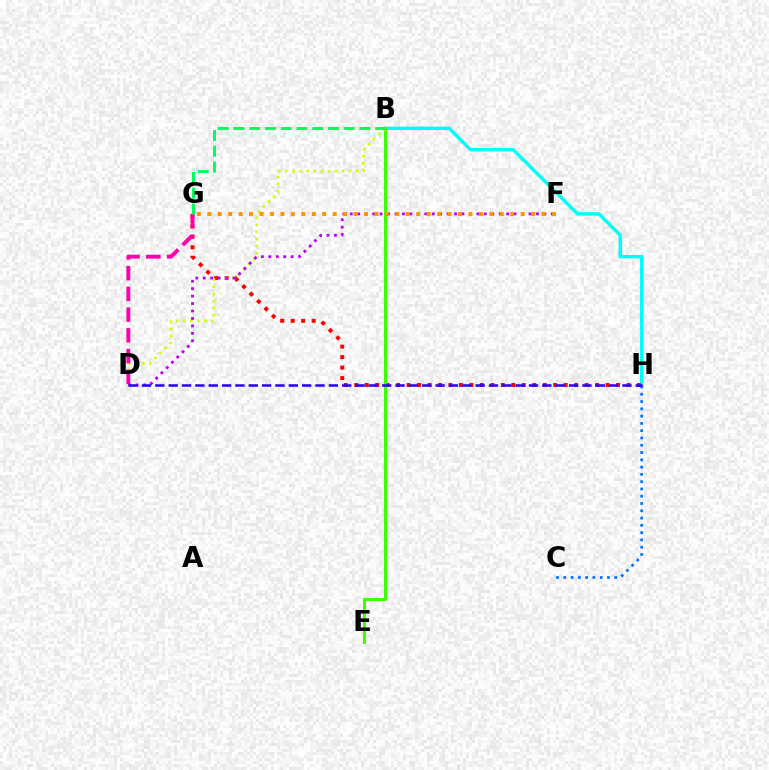{('B', 'H'): [{'color': '#00fff6', 'line_style': 'solid', 'thickness': 2.46}], ('C', 'H'): [{'color': '#0074ff', 'line_style': 'dotted', 'thickness': 1.98}], ('G', 'H'): [{'color': '#ff0000', 'line_style': 'dotted', 'thickness': 2.85}], ('B', 'E'): [{'color': '#3dff00', 'line_style': 'solid', 'thickness': 2.2}], ('B', 'D'): [{'color': '#d1ff00', 'line_style': 'dotted', 'thickness': 1.93}], ('D', 'G'): [{'color': '#ff00ac', 'line_style': 'dashed', 'thickness': 2.82}], ('D', 'F'): [{'color': '#b900ff', 'line_style': 'dotted', 'thickness': 2.02}], ('D', 'H'): [{'color': '#2500ff', 'line_style': 'dashed', 'thickness': 1.81}], ('B', 'G'): [{'color': '#00ff5c', 'line_style': 'dashed', 'thickness': 2.14}], ('F', 'G'): [{'color': '#ff9400', 'line_style': 'dotted', 'thickness': 2.84}]}